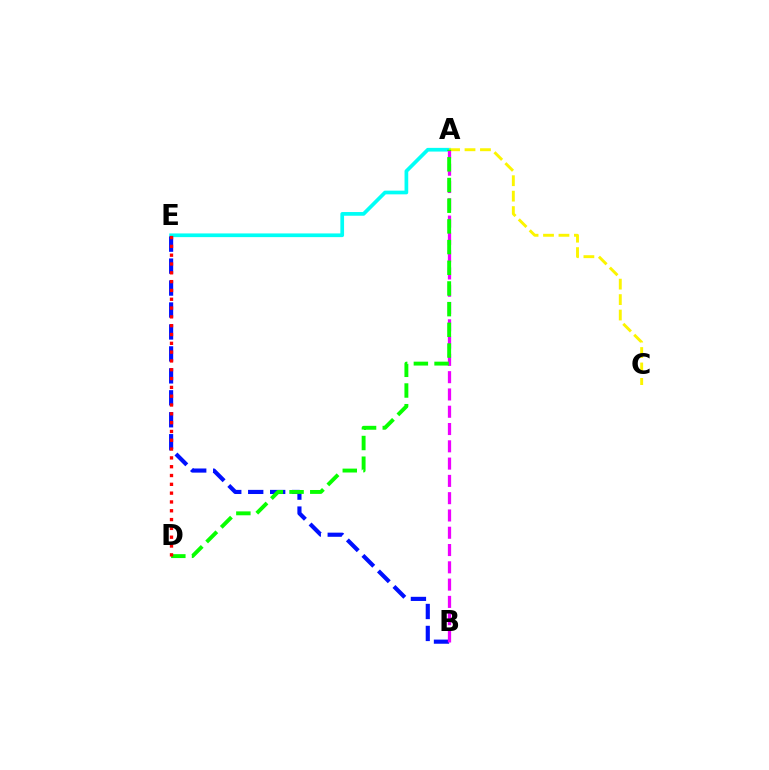{('A', 'E'): [{'color': '#00fff6', 'line_style': 'solid', 'thickness': 2.66}], ('A', 'C'): [{'color': '#fcf500', 'line_style': 'dashed', 'thickness': 2.1}], ('B', 'E'): [{'color': '#0010ff', 'line_style': 'dashed', 'thickness': 2.98}], ('A', 'B'): [{'color': '#ee00ff', 'line_style': 'dashed', 'thickness': 2.35}], ('A', 'D'): [{'color': '#08ff00', 'line_style': 'dashed', 'thickness': 2.81}], ('D', 'E'): [{'color': '#ff0000', 'line_style': 'dotted', 'thickness': 2.39}]}